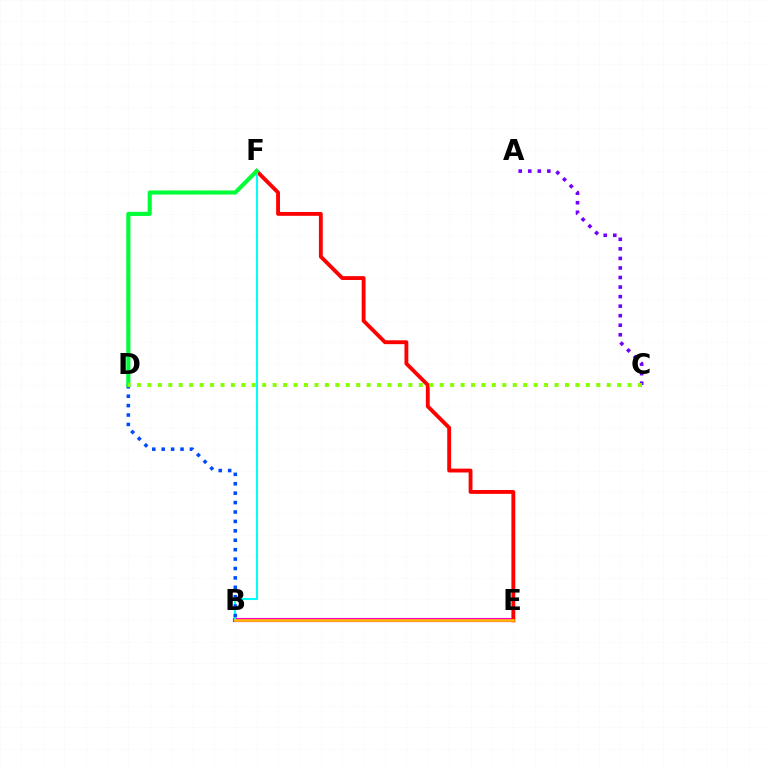{('B', 'E'): [{'color': '#ff00cf', 'line_style': 'solid', 'thickness': 2.99}, {'color': '#ffbd00', 'line_style': 'solid', 'thickness': 1.91}], ('E', 'F'): [{'color': '#ff0000', 'line_style': 'solid', 'thickness': 2.78}], ('B', 'F'): [{'color': '#00fff6', 'line_style': 'solid', 'thickness': 1.5}], ('B', 'D'): [{'color': '#004bff', 'line_style': 'dotted', 'thickness': 2.56}], ('A', 'C'): [{'color': '#7200ff', 'line_style': 'dotted', 'thickness': 2.59}], ('D', 'F'): [{'color': '#00ff39', 'line_style': 'solid', 'thickness': 2.98}], ('C', 'D'): [{'color': '#84ff00', 'line_style': 'dotted', 'thickness': 2.84}]}